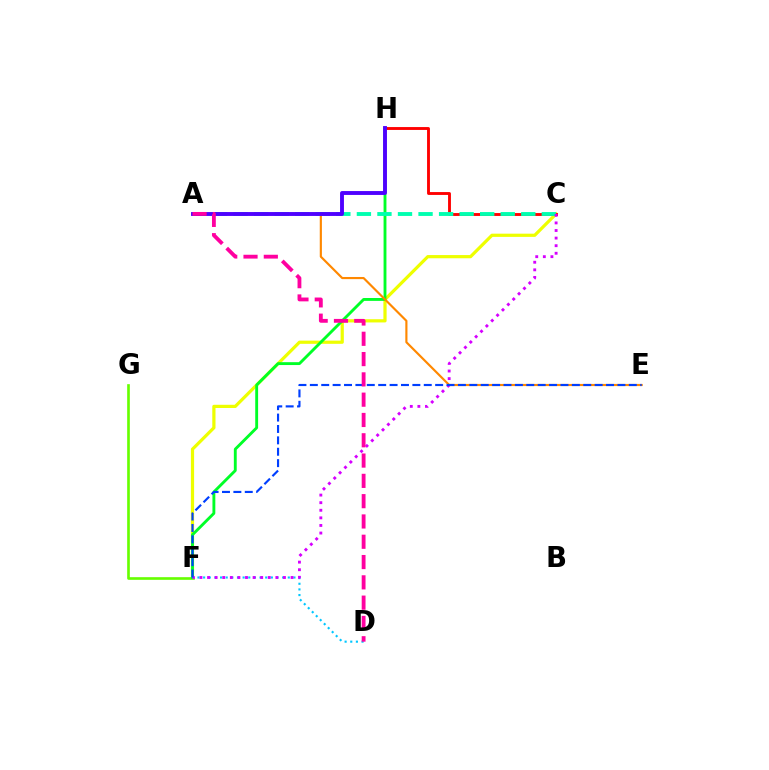{('C', 'F'): [{'color': '#eeff00', 'line_style': 'solid', 'thickness': 2.31}, {'color': '#d600ff', 'line_style': 'dotted', 'thickness': 2.06}], ('C', 'H'): [{'color': '#ff0000', 'line_style': 'solid', 'thickness': 2.07}], ('F', 'G'): [{'color': '#66ff00', 'line_style': 'solid', 'thickness': 1.91}], ('F', 'H'): [{'color': '#00ff27', 'line_style': 'solid', 'thickness': 2.07}], ('A', 'E'): [{'color': '#ff8800', 'line_style': 'solid', 'thickness': 1.55}], ('D', 'F'): [{'color': '#00c7ff', 'line_style': 'dotted', 'thickness': 1.53}], ('A', 'C'): [{'color': '#00ffaf', 'line_style': 'dashed', 'thickness': 2.79}], ('A', 'H'): [{'color': '#4f00ff', 'line_style': 'solid', 'thickness': 2.8}], ('E', 'F'): [{'color': '#003fff', 'line_style': 'dashed', 'thickness': 1.55}], ('A', 'D'): [{'color': '#ff00a0', 'line_style': 'dashed', 'thickness': 2.76}]}